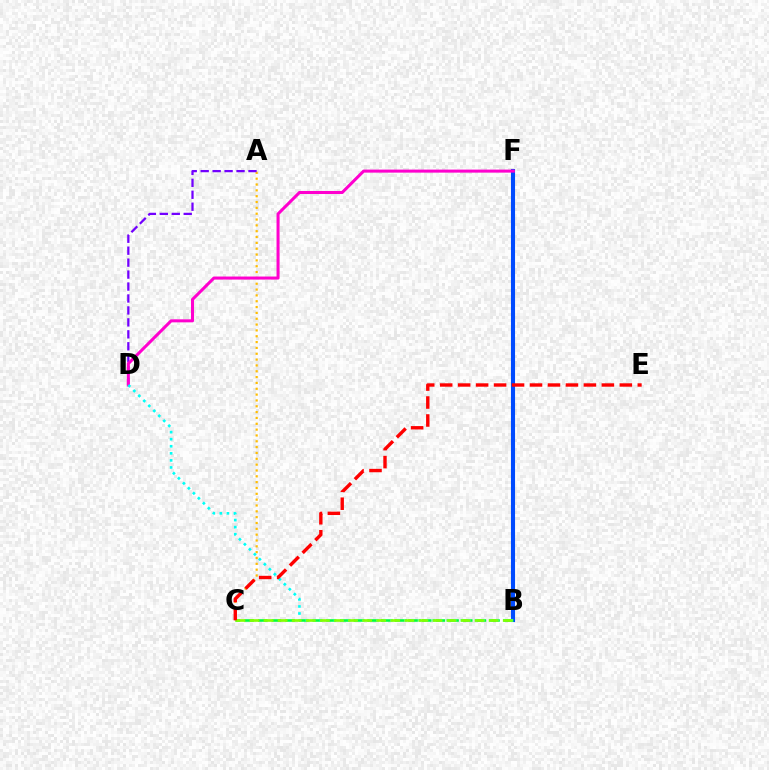{('A', 'C'): [{'color': '#ffbd00', 'line_style': 'dotted', 'thickness': 1.59}], ('B', 'F'): [{'color': '#004bff', 'line_style': 'solid', 'thickness': 2.95}], ('A', 'D'): [{'color': '#7200ff', 'line_style': 'dashed', 'thickness': 1.62}], ('B', 'C'): [{'color': '#00ff39', 'line_style': 'dashed', 'thickness': 1.86}, {'color': '#84ff00', 'line_style': 'dashed', 'thickness': 1.91}], ('D', 'F'): [{'color': '#ff00cf', 'line_style': 'solid', 'thickness': 2.19}], ('B', 'D'): [{'color': '#00fff6', 'line_style': 'dotted', 'thickness': 1.92}], ('C', 'E'): [{'color': '#ff0000', 'line_style': 'dashed', 'thickness': 2.44}]}